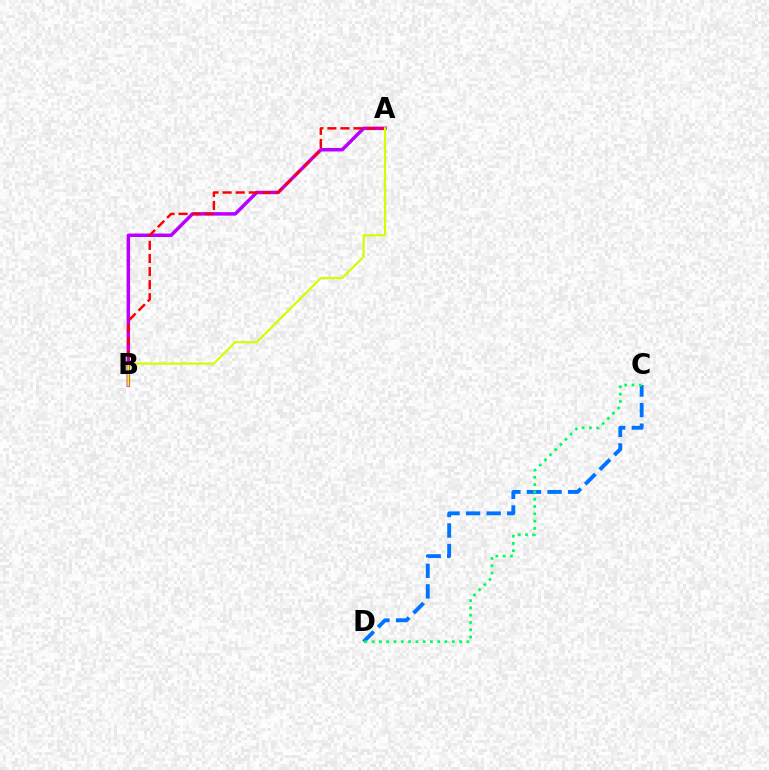{('C', 'D'): [{'color': '#0074ff', 'line_style': 'dashed', 'thickness': 2.79}, {'color': '#00ff5c', 'line_style': 'dotted', 'thickness': 1.98}], ('A', 'B'): [{'color': '#b900ff', 'line_style': 'solid', 'thickness': 2.51}, {'color': '#ff0000', 'line_style': 'dashed', 'thickness': 1.78}, {'color': '#d1ff00', 'line_style': 'solid', 'thickness': 1.58}]}